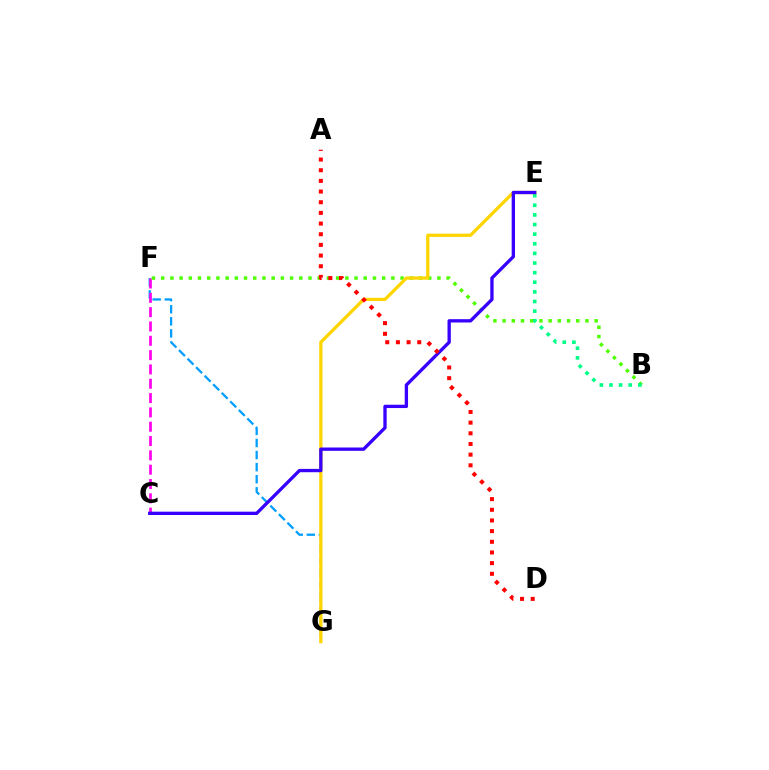{('F', 'G'): [{'color': '#009eff', 'line_style': 'dashed', 'thickness': 1.64}], ('C', 'F'): [{'color': '#ff00ed', 'line_style': 'dashed', 'thickness': 1.95}], ('B', 'F'): [{'color': '#4fff00', 'line_style': 'dotted', 'thickness': 2.5}], ('B', 'E'): [{'color': '#00ff86', 'line_style': 'dotted', 'thickness': 2.61}], ('E', 'G'): [{'color': '#ffd500', 'line_style': 'solid', 'thickness': 2.34}], ('C', 'E'): [{'color': '#3700ff', 'line_style': 'solid', 'thickness': 2.39}], ('A', 'D'): [{'color': '#ff0000', 'line_style': 'dotted', 'thickness': 2.9}]}